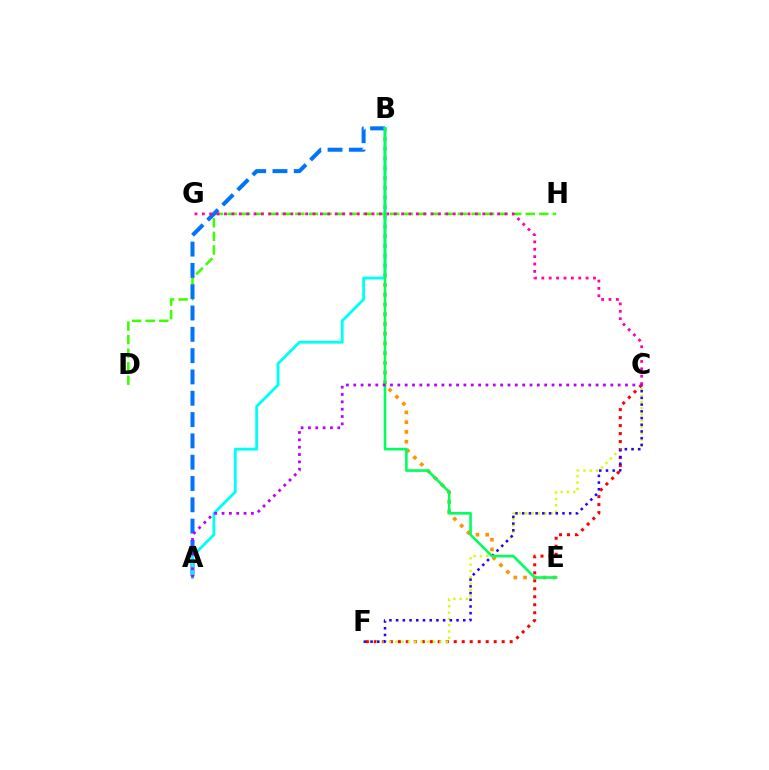{('C', 'F'): [{'color': '#ff0000', 'line_style': 'dotted', 'thickness': 2.17}, {'color': '#d1ff00', 'line_style': 'dotted', 'thickness': 1.71}, {'color': '#2500ff', 'line_style': 'dotted', 'thickness': 1.82}], ('D', 'H'): [{'color': '#3dff00', 'line_style': 'dashed', 'thickness': 1.84}], ('B', 'E'): [{'color': '#ff9400', 'line_style': 'dotted', 'thickness': 2.64}, {'color': '#00ff5c', 'line_style': 'solid', 'thickness': 1.88}], ('A', 'B'): [{'color': '#0074ff', 'line_style': 'dashed', 'thickness': 2.89}, {'color': '#00fff6', 'line_style': 'solid', 'thickness': 2.05}], ('C', 'G'): [{'color': '#ff00ac', 'line_style': 'dotted', 'thickness': 2.01}], ('A', 'C'): [{'color': '#b900ff', 'line_style': 'dotted', 'thickness': 2.0}]}